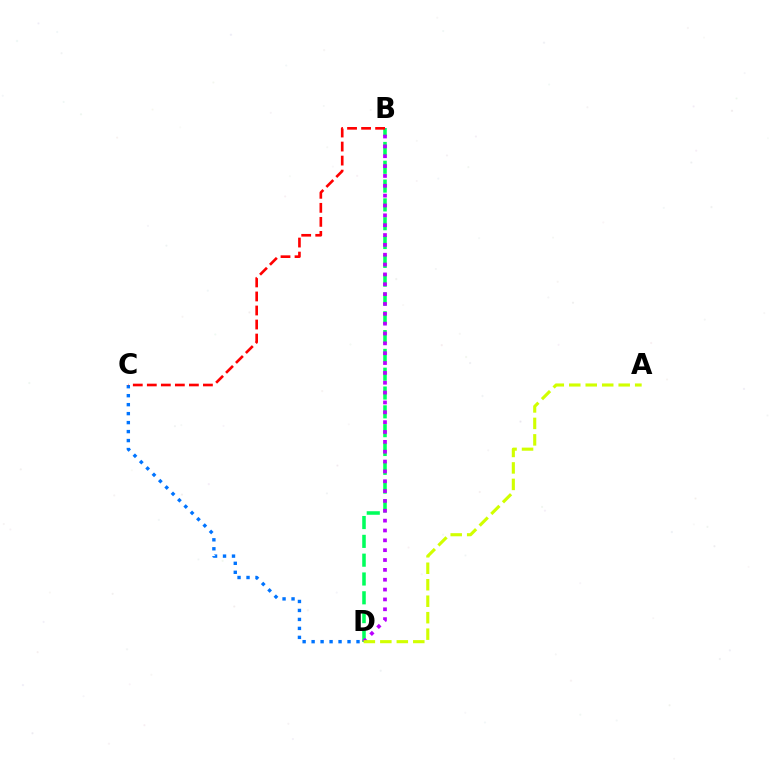{('C', 'D'): [{'color': '#0074ff', 'line_style': 'dotted', 'thickness': 2.44}], ('B', 'D'): [{'color': '#00ff5c', 'line_style': 'dashed', 'thickness': 2.56}, {'color': '#b900ff', 'line_style': 'dotted', 'thickness': 2.68}], ('A', 'D'): [{'color': '#d1ff00', 'line_style': 'dashed', 'thickness': 2.24}], ('B', 'C'): [{'color': '#ff0000', 'line_style': 'dashed', 'thickness': 1.91}]}